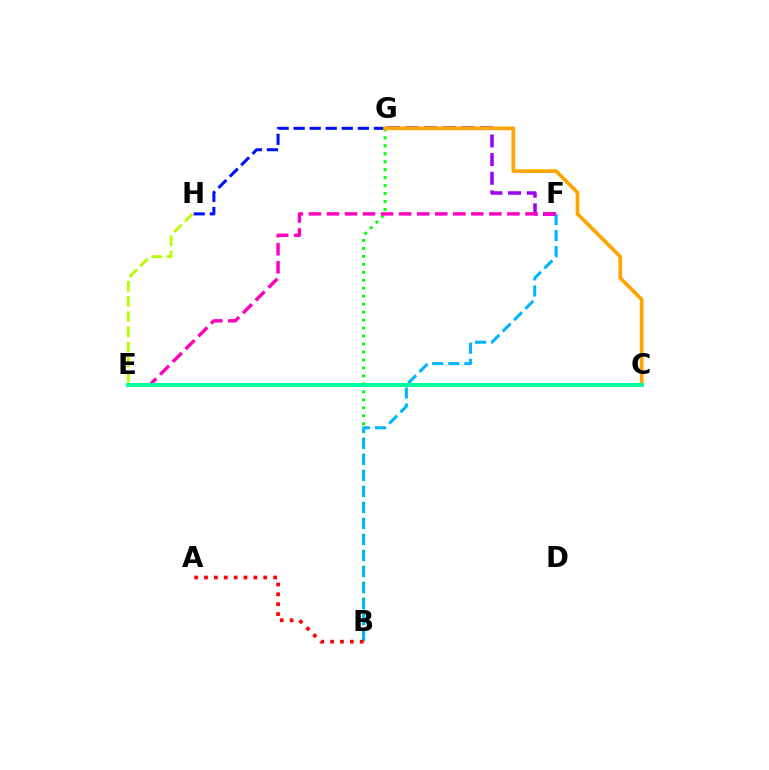{('B', 'G'): [{'color': '#08ff00', 'line_style': 'dotted', 'thickness': 2.16}], ('F', 'G'): [{'color': '#9b00ff', 'line_style': 'dashed', 'thickness': 2.53}], ('E', 'H'): [{'color': '#b3ff00', 'line_style': 'dashed', 'thickness': 2.06}], ('B', 'F'): [{'color': '#00b5ff', 'line_style': 'dashed', 'thickness': 2.18}], ('G', 'H'): [{'color': '#0010ff', 'line_style': 'dashed', 'thickness': 2.18}], ('E', 'F'): [{'color': '#ff00bd', 'line_style': 'dashed', 'thickness': 2.45}], ('C', 'G'): [{'color': '#ffa500', 'line_style': 'solid', 'thickness': 2.67}], ('A', 'B'): [{'color': '#ff0000', 'line_style': 'dotted', 'thickness': 2.68}], ('C', 'E'): [{'color': '#00ff9d', 'line_style': 'solid', 'thickness': 2.87}]}